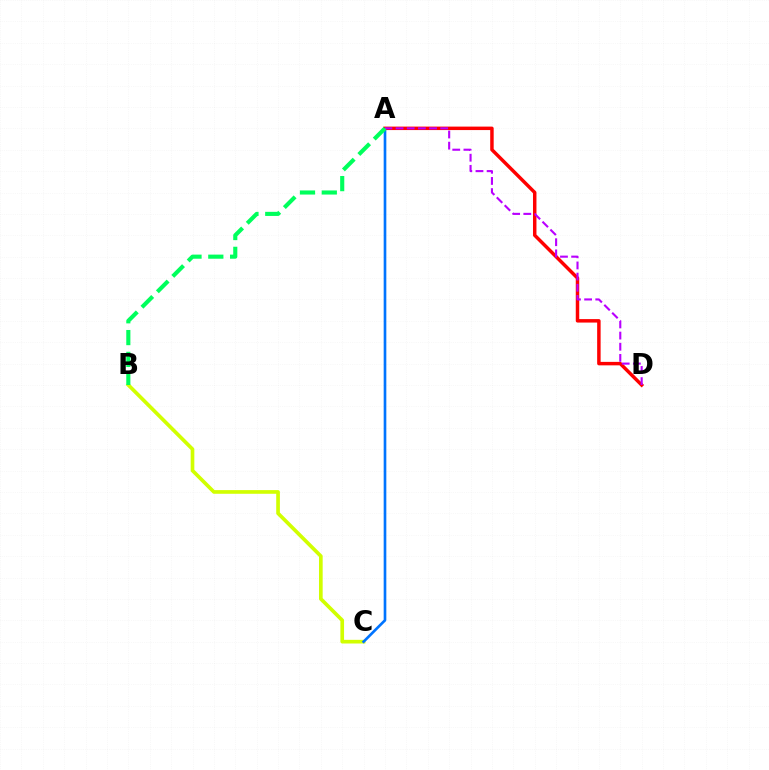{('B', 'C'): [{'color': '#d1ff00', 'line_style': 'solid', 'thickness': 2.64}], ('A', 'C'): [{'color': '#0074ff', 'line_style': 'solid', 'thickness': 1.91}], ('A', 'D'): [{'color': '#ff0000', 'line_style': 'solid', 'thickness': 2.49}, {'color': '#b900ff', 'line_style': 'dashed', 'thickness': 1.52}], ('A', 'B'): [{'color': '#00ff5c', 'line_style': 'dashed', 'thickness': 2.96}]}